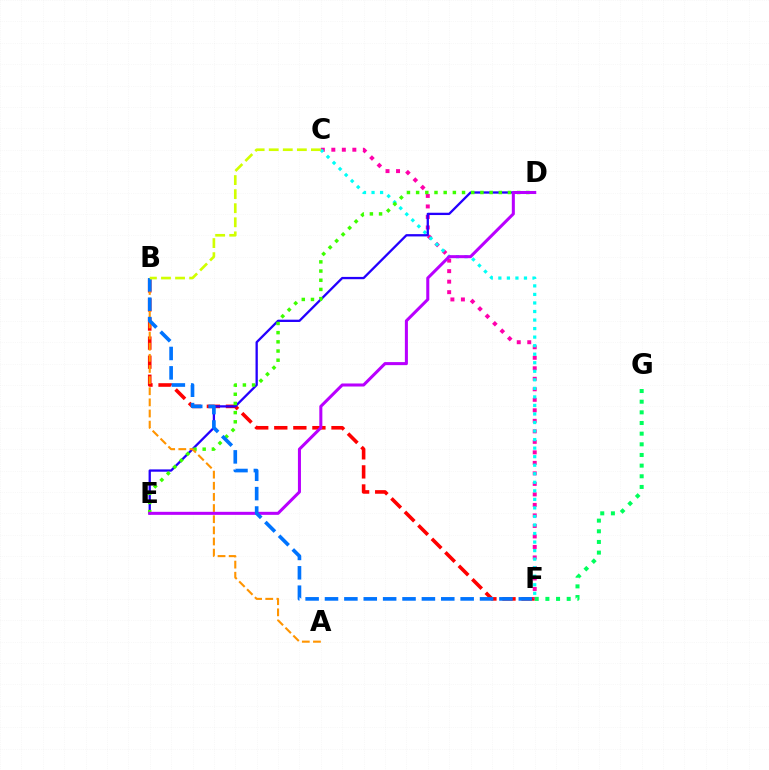{('B', 'F'): [{'color': '#ff0000', 'line_style': 'dashed', 'thickness': 2.59}, {'color': '#0074ff', 'line_style': 'dashed', 'thickness': 2.63}], ('C', 'F'): [{'color': '#ff00ac', 'line_style': 'dotted', 'thickness': 2.86}, {'color': '#00fff6', 'line_style': 'dotted', 'thickness': 2.32}], ('D', 'E'): [{'color': '#2500ff', 'line_style': 'solid', 'thickness': 1.66}, {'color': '#3dff00', 'line_style': 'dotted', 'thickness': 2.5}, {'color': '#b900ff', 'line_style': 'solid', 'thickness': 2.19}], ('A', 'B'): [{'color': '#ff9400', 'line_style': 'dashed', 'thickness': 1.51}], ('F', 'G'): [{'color': '#00ff5c', 'line_style': 'dotted', 'thickness': 2.9}], ('B', 'C'): [{'color': '#d1ff00', 'line_style': 'dashed', 'thickness': 1.91}]}